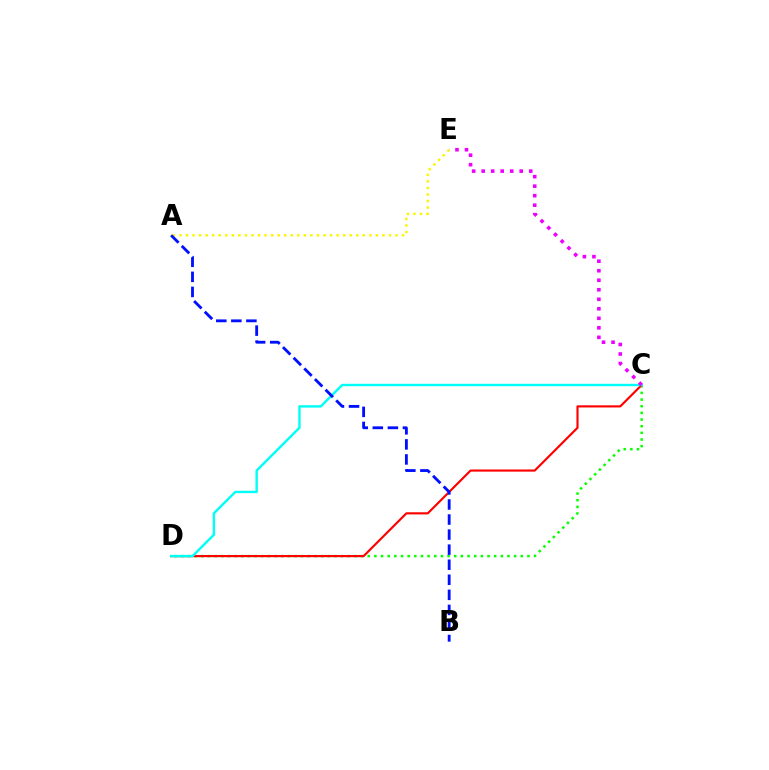{('C', 'D'): [{'color': '#08ff00', 'line_style': 'dotted', 'thickness': 1.81}, {'color': '#ff0000', 'line_style': 'solid', 'thickness': 1.55}, {'color': '#00fff6', 'line_style': 'solid', 'thickness': 1.73}], ('A', 'E'): [{'color': '#fcf500', 'line_style': 'dotted', 'thickness': 1.78}], ('A', 'B'): [{'color': '#0010ff', 'line_style': 'dashed', 'thickness': 2.05}], ('C', 'E'): [{'color': '#ee00ff', 'line_style': 'dotted', 'thickness': 2.59}]}